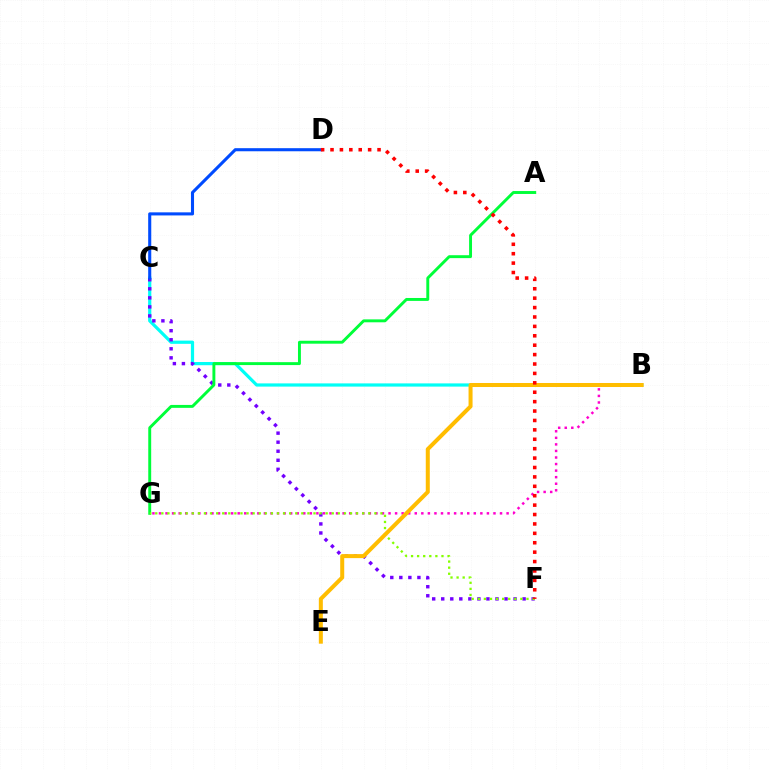{('B', 'G'): [{'color': '#ff00cf', 'line_style': 'dotted', 'thickness': 1.78}], ('B', 'C'): [{'color': '#00fff6', 'line_style': 'solid', 'thickness': 2.31}], ('C', 'F'): [{'color': '#7200ff', 'line_style': 'dotted', 'thickness': 2.46}], ('A', 'G'): [{'color': '#00ff39', 'line_style': 'solid', 'thickness': 2.1}], ('F', 'G'): [{'color': '#84ff00', 'line_style': 'dotted', 'thickness': 1.65}], ('C', 'D'): [{'color': '#004bff', 'line_style': 'solid', 'thickness': 2.22}], ('B', 'E'): [{'color': '#ffbd00', 'line_style': 'solid', 'thickness': 2.89}], ('D', 'F'): [{'color': '#ff0000', 'line_style': 'dotted', 'thickness': 2.56}]}